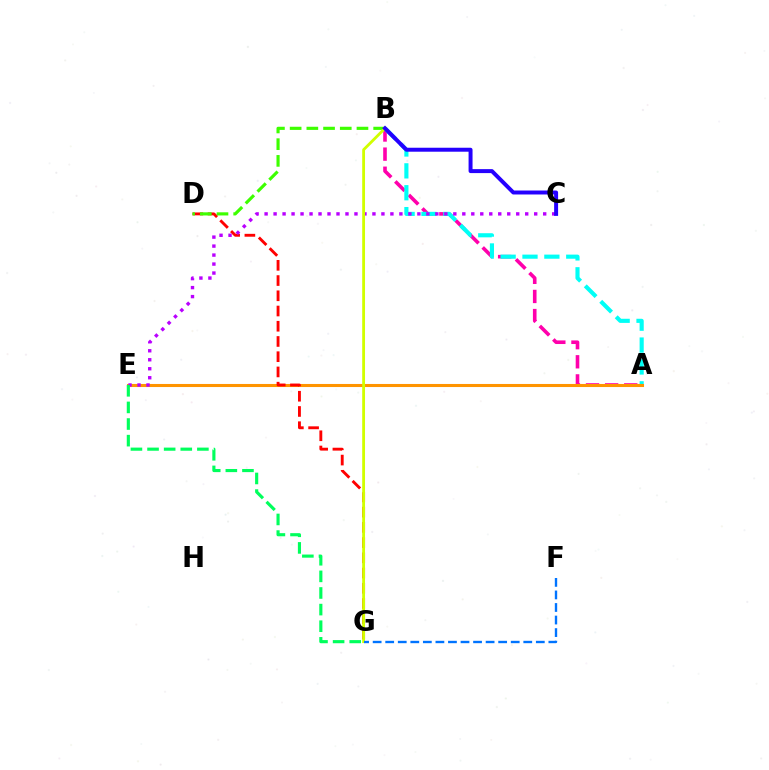{('A', 'B'): [{'color': '#ff00ac', 'line_style': 'dashed', 'thickness': 2.6}, {'color': '#00fff6', 'line_style': 'dashed', 'thickness': 2.97}], ('A', 'E'): [{'color': '#ff9400', 'line_style': 'solid', 'thickness': 2.21}], ('D', 'G'): [{'color': '#ff0000', 'line_style': 'dashed', 'thickness': 2.07}], ('C', 'E'): [{'color': '#b900ff', 'line_style': 'dotted', 'thickness': 2.44}], ('B', 'D'): [{'color': '#3dff00', 'line_style': 'dashed', 'thickness': 2.27}], ('B', 'G'): [{'color': '#d1ff00', 'line_style': 'solid', 'thickness': 2.03}], ('B', 'C'): [{'color': '#2500ff', 'line_style': 'solid', 'thickness': 2.86}], ('E', 'G'): [{'color': '#00ff5c', 'line_style': 'dashed', 'thickness': 2.26}], ('F', 'G'): [{'color': '#0074ff', 'line_style': 'dashed', 'thickness': 1.71}]}